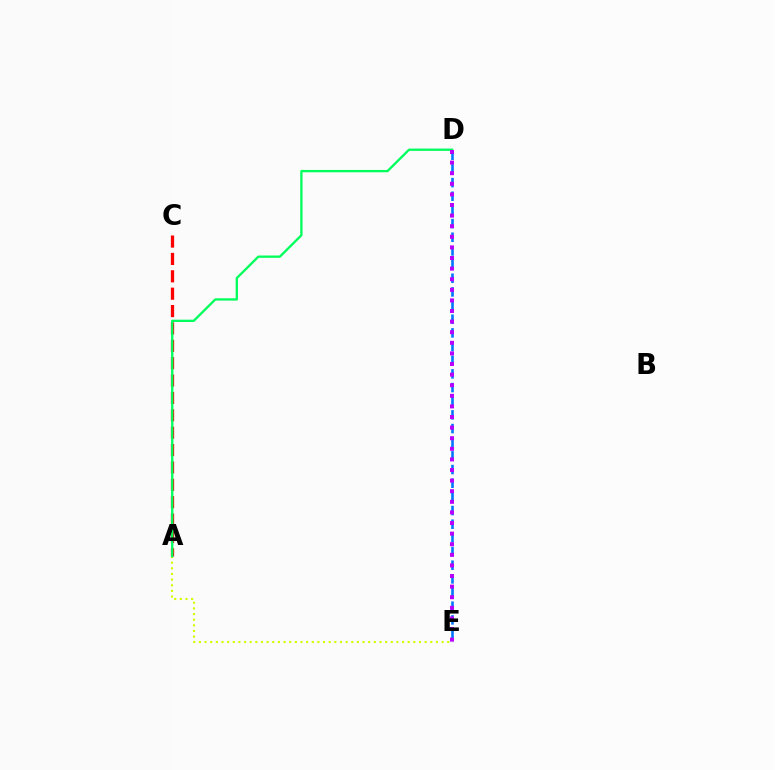{('A', 'E'): [{'color': '#d1ff00', 'line_style': 'dotted', 'thickness': 1.53}], ('A', 'C'): [{'color': '#ff0000', 'line_style': 'dashed', 'thickness': 2.36}], ('D', 'E'): [{'color': '#0074ff', 'line_style': 'dashed', 'thickness': 1.86}, {'color': '#b900ff', 'line_style': 'dotted', 'thickness': 2.88}], ('A', 'D'): [{'color': '#00ff5c', 'line_style': 'solid', 'thickness': 1.67}]}